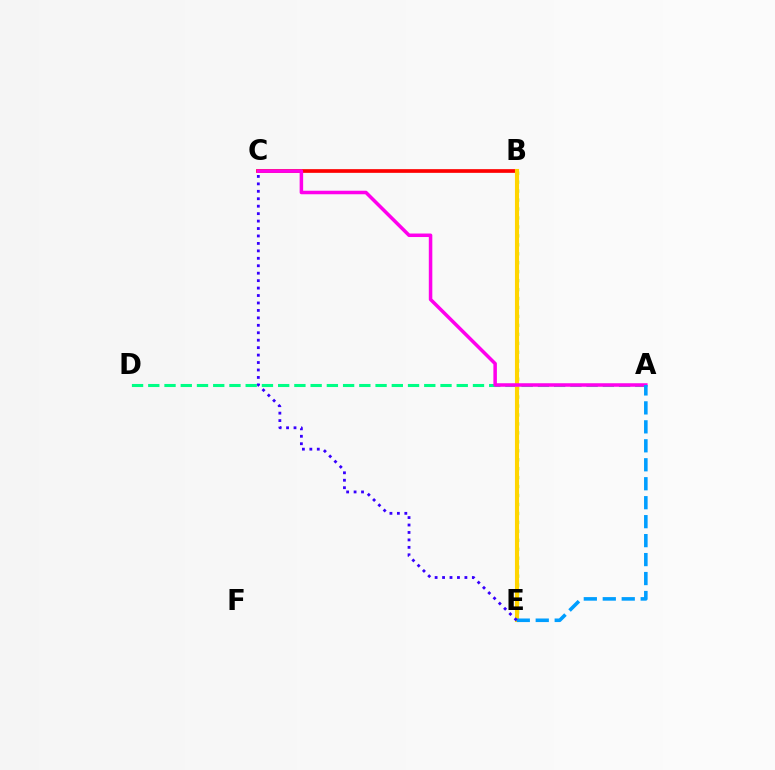{('B', 'C'): [{'color': '#ff0000', 'line_style': 'solid', 'thickness': 2.66}], ('A', 'D'): [{'color': '#00ff86', 'line_style': 'dashed', 'thickness': 2.21}], ('B', 'E'): [{'color': '#4fff00', 'line_style': 'dotted', 'thickness': 2.43}, {'color': '#ffd500', 'line_style': 'solid', 'thickness': 2.96}], ('A', 'C'): [{'color': '#ff00ed', 'line_style': 'solid', 'thickness': 2.53}], ('A', 'E'): [{'color': '#009eff', 'line_style': 'dashed', 'thickness': 2.58}], ('C', 'E'): [{'color': '#3700ff', 'line_style': 'dotted', 'thickness': 2.02}]}